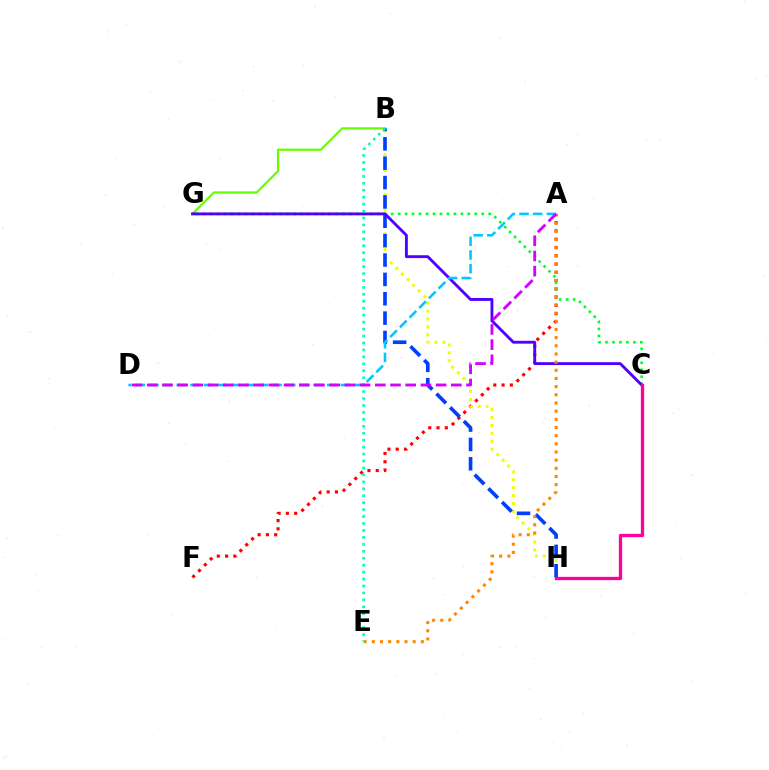{('A', 'F'): [{'color': '#ff0000', 'line_style': 'dotted', 'thickness': 2.25}], ('C', 'G'): [{'color': '#00ff27', 'line_style': 'dotted', 'thickness': 1.89}, {'color': '#4f00ff', 'line_style': 'solid', 'thickness': 2.06}], ('B', 'G'): [{'color': '#66ff00', 'line_style': 'solid', 'thickness': 1.61}], ('B', 'H'): [{'color': '#eeff00', 'line_style': 'dotted', 'thickness': 2.15}, {'color': '#003fff', 'line_style': 'dashed', 'thickness': 2.63}], ('A', 'D'): [{'color': '#00c7ff', 'line_style': 'dashed', 'thickness': 1.86}, {'color': '#d600ff', 'line_style': 'dashed', 'thickness': 2.07}], ('A', 'E'): [{'color': '#ff8800', 'line_style': 'dotted', 'thickness': 2.22}], ('B', 'E'): [{'color': '#00ffaf', 'line_style': 'dotted', 'thickness': 1.89}], ('C', 'H'): [{'color': '#ff00a0', 'line_style': 'solid', 'thickness': 2.37}]}